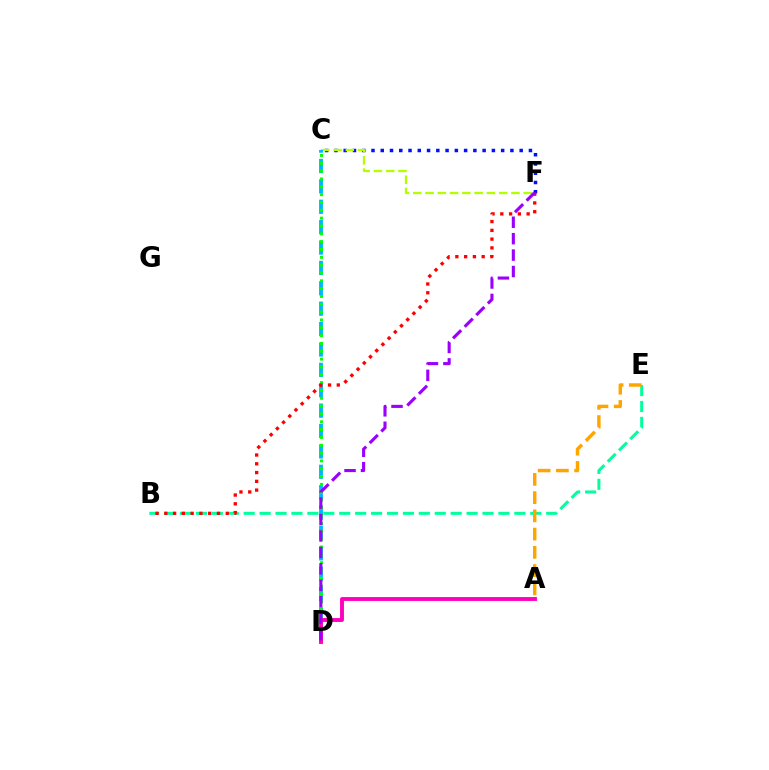{('B', 'E'): [{'color': '#00ff9d', 'line_style': 'dashed', 'thickness': 2.16}], ('C', 'F'): [{'color': '#0010ff', 'line_style': 'dotted', 'thickness': 2.52}, {'color': '#b3ff00', 'line_style': 'dashed', 'thickness': 1.67}], ('C', 'D'): [{'color': '#00b5ff', 'line_style': 'dashed', 'thickness': 2.77}, {'color': '#08ff00', 'line_style': 'dotted', 'thickness': 2.13}], ('B', 'F'): [{'color': '#ff0000', 'line_style': 'dotted', 'thickness': 2.38}], ('A', 'E'): [{'color': '#ffa500', 'line_style': 'dashed', 'thickness': 2.48}], ('A', 'D'): [{'color': '#ff00bd', 'line_style': 'solid', 'thickness': 2.79}], ('D', 'F'): [{'color': '#9b00ff', 'line_style': 'dashed', 'thickness': 2.23}]}